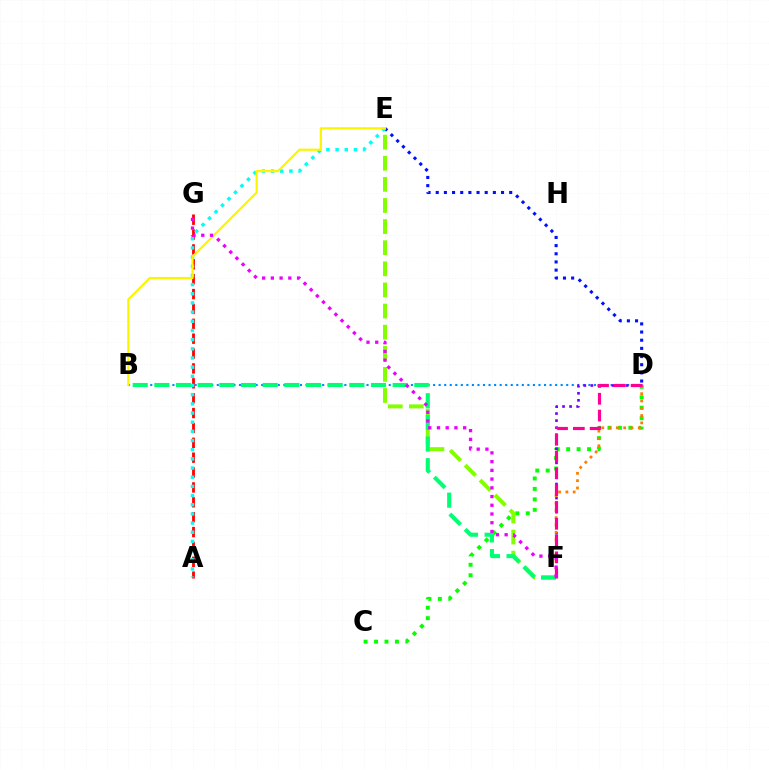{('A', 'G'): [{'color': '#ff0000', 'line_style': 'dashed', 'thickness': 2.02}], ('B', 'D'): [{'color': '#008cff', 'line_style': 'dotted', 'thickness': 1.51}], ('E', 'F'): [{'color': '#84ff00', 'line_style': 'dashed', 'thickness': 2.87}], ('C', 'D'): [{'color': '#08ff00', 'line_style': 'dotted', 'thickness': 2.84}], ('D', 'F'): [{'color': '#7200ff', 'line_style': 'dotted', 'thickness': 1.91}, {'color': '#ff7c00', 'line_style': 'dotted', 'thickness': 1.98}, {'color': '#ff0094', 'line_style': 'dashed', 'thickness': 2.28}], ('D', 'E'): [{'color': '#0010ff', 'line_style': 'dotted', 'thickness': 2.22}], ('B', 'F'): [{'color': '#00ff74', 'line_style': 'dashed', 'thickness': 2.94}], ('A', 'E'): [{'color': '#00fff6', 'line_style': 'dotted', 'thickness': 2.49}], ('B', 'E'): [{'color': '#fcf500', 'line_style': 'solid', 'thickness': 1.59}], ('F', 'G'): [{'color': '#ee00ff', 'line_style': 'dotted', 'thickness': 2.37}]}